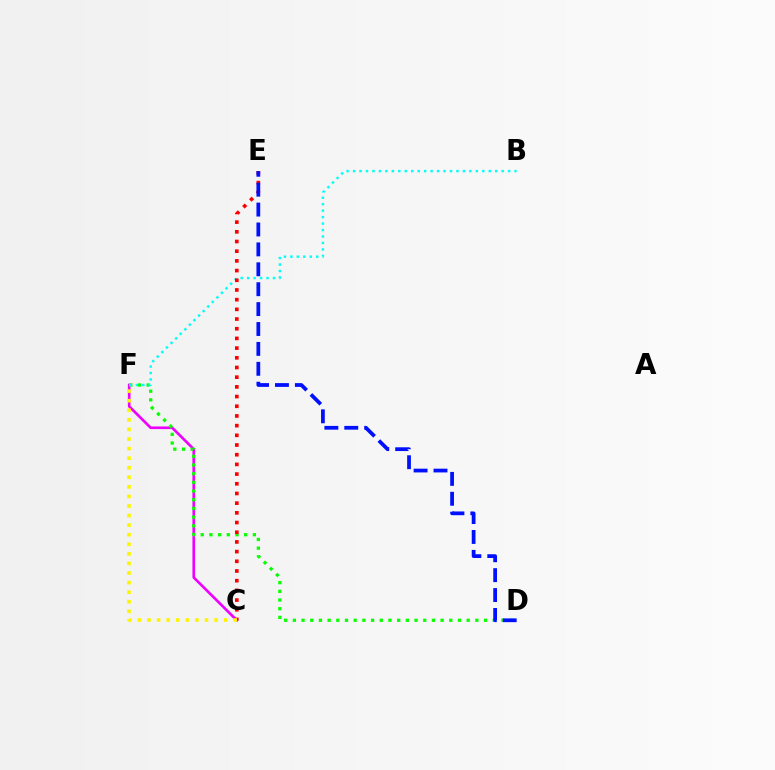{('C', 'F'): [{'color': '#ee00ff', 'line_style': 'solid', 'thickness': 1.9}, {'color': '#fcf500', 'line_style': 'dotted', 'thickness': 2.6}], ('D', 'F'): [{'color': '#08ff00', 'line_style': 'dotted', 'thickness': 2.36}], ('B', 'F'): [{'color': '#00fff6', 'line_style': 'dotted', 'thickness': 1.76}], ('C', 'E'): [{'color': '#ff0000', 'line_style': 'dotted', 'thickness': 2.63}], ('D', 'E'): [{'color': '#0010ff', 'line_style': 'dashed', 'thickness': 2.7}]}